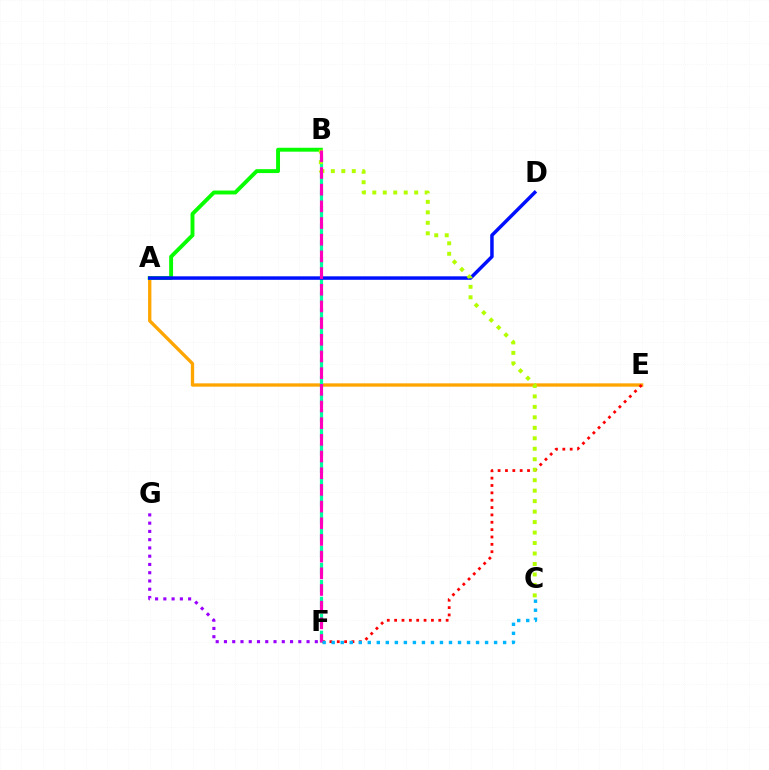{('A', 'E'): [{'color': '#ffa500', 'line_style': 'solid', 'thickness': 2.38}], ('B', 'F'): [{'color': '#00ff9d', 'line_style': 'dashed', 'thickness': 2.31}, {'color': '#ff00bd', 'line_style': 'dashed', 'thickness': 2.27}], ('E', 'F'): [{'color': '#ff0000', 'line_style': 'dotted', 'thickness': 2.0}], ('A', 'B'): [{'color': '#08ff00', 'line_style': 'solid', 'thickness': 2.82}], ('A', 'D'): [{'color': '#0010ff', 'line_style': 'solid', 'thickness': 2.51}], ('F', 'G'): [{'color': '#9b00ff', 'line_style': 'dotted', 'thickness': 2.24}], ('B', 'C'): [{'color': '#b3ff00', 'line_style': 'dotted', 'thickness': 2.85}], ('C', 'F'): [{'color': '#00b5ff', 'line_style': 'dotted', 'thickness': 2.45}]}